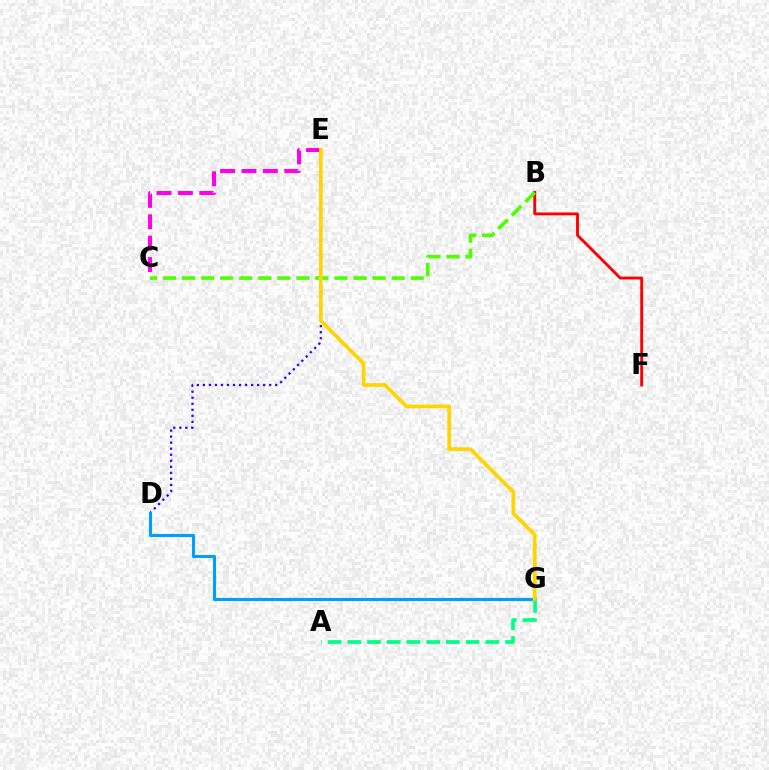{('D', 'E'): [{'color': '#3700ff', 'line_style': 'dotted', 'thickness': 1.64}], ('C', 'E'): [{'color': '#ff00ed', 'line_style': 'dashed', 'thickness': 2.91}], ('B', 'F'): [{'color': '#ff0000', 'line_style': 'solid', 'thickness': 2.06}], ('D', 'G'): [{'color': '#009eff', 'line_style': 'solid', 'thickness': 2.19}], ('A', 'G'): [{'color': '#00ff86', 'line_style': 'dashed', 'thickness': 2.68}], ('B', 'C'): [{'color': '#4fff00', 'line_style': 'dashed', 'thickness': 2.59}], ('E', 'G'): [{'color': '#ffd500', 'line_style': 'solid', 'thickness': 2.67}]}